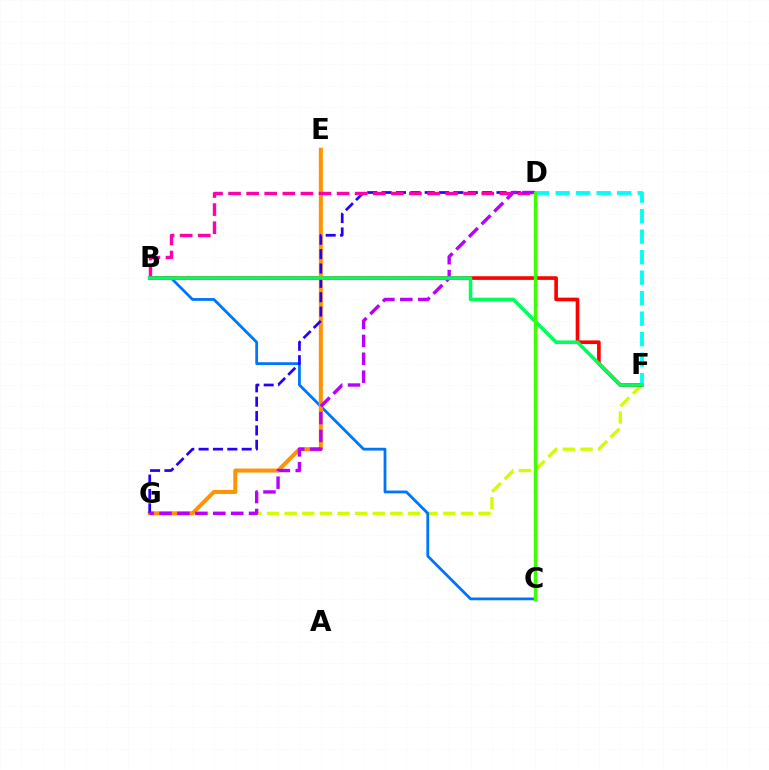{('F', 'G'): [{'color': '#d1ff00', 'line_style': 'dashed', 'thickness': 2.39}], ('B', 'F'): [{'color': '#ff0000', 'line_style': 'solid', 'thickness': 2.62}, {'color': '#00ff5c', 'line_style': 'solid', 'thickness': 2.56}], ('B', 'C'): [{'color': '#0074ff', 'line_style': 'solid', 'thickness': 2.01}], ('E', 'G'): [{'color': '#ff9400', 'line_style': 'solid', 'thickness': 2.88}], ('D', 'G'): [{'color': '#2500ff', 'line_style': 'dashed', 'thickness': 1.95}, {'color': '#b900ff', 'line_style': 'dashed', 'thickness': 2.43}], ('B', 'D'): [{'color': '#ff00ac', 'line_style': 'dashed', 'thickness': 2.46}], ('D', 'F'): [{'color': '#00fff6', 'line_style': 'dashed', 'thickness': 2.78}], ('C', 'D'): [{'color': '#3dff00', 'line_style': 'solid', 'thickness': 2.45}]}